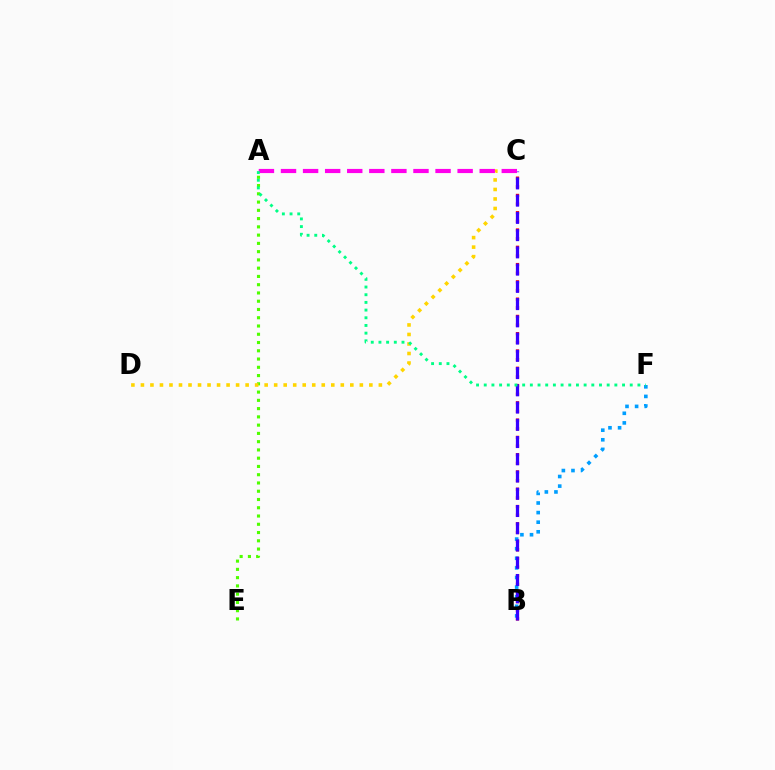{('B', 'C'): [{'color': '#ff0000', 'line_style': 'dotted', 'thickness': 2.35}, {'color': '#3700ff', 'line_style': 'dashed', 'thickness': 2.34}], ('B', 'F'): [{'color': '#009eff', 'line_style': 'dotted', 'thickness': 2.61}], ('A', 'E'): [{'color': '#4fff00', 'line_style': 'dotted', 'thickness': 2.24}], ('C', 'D'): [{'color': '#ffd500', 'line_style': 'dotted', 'thickness': 2.59}], ('A', 'C'): [{'color': '#ff00ed', 'line_style': 'dashed', 'thickness': 3.0}], ('A', 'F'): [{'color': '#00ff86', 'line_style': 'dotted', 'thickness': 2.09}]}